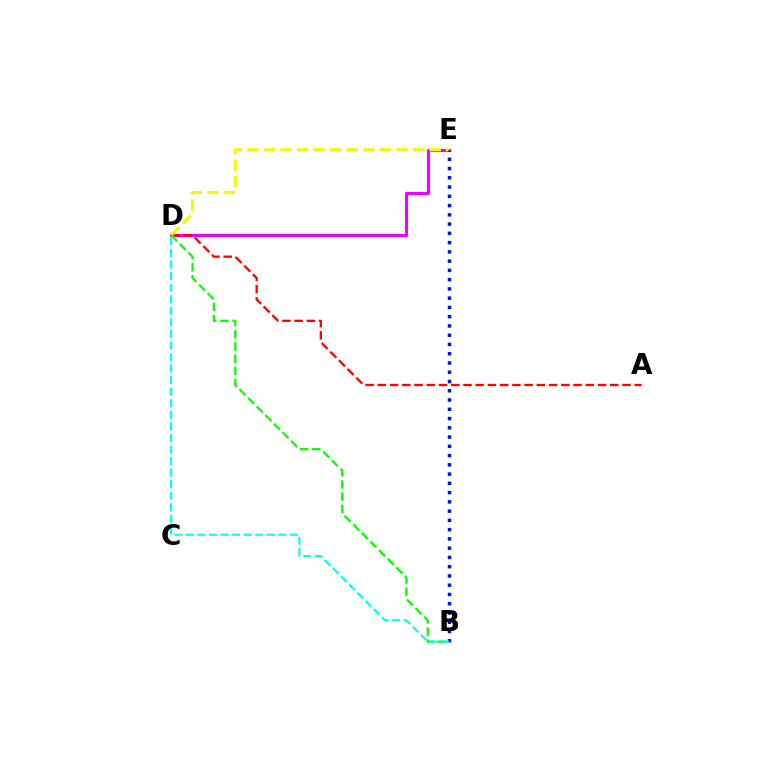{('D', 'E'): [{'color': '#ee00ff', 'line_style': 'solid', 'thickness': 2.26}, {'color': '#fcf500', 'line_style': 'dashed', 'thickness': 2.25}], ('A', 'D'): [{'color': '#ff0000', 'line_style': 'dashed', 'thickness': 1.66}], ('B', 'D'): [{'color': '#08ff00', 'line_style': 'dashed', 'thickness': 1.65}, {'color': '#00fff6', 'line_style': 'dashed', 'thickness': 1.57}], ('B', 'E'): [{'color': '#0010ff', 'line_style': 'dotted', 'thickness': 2.52}]}